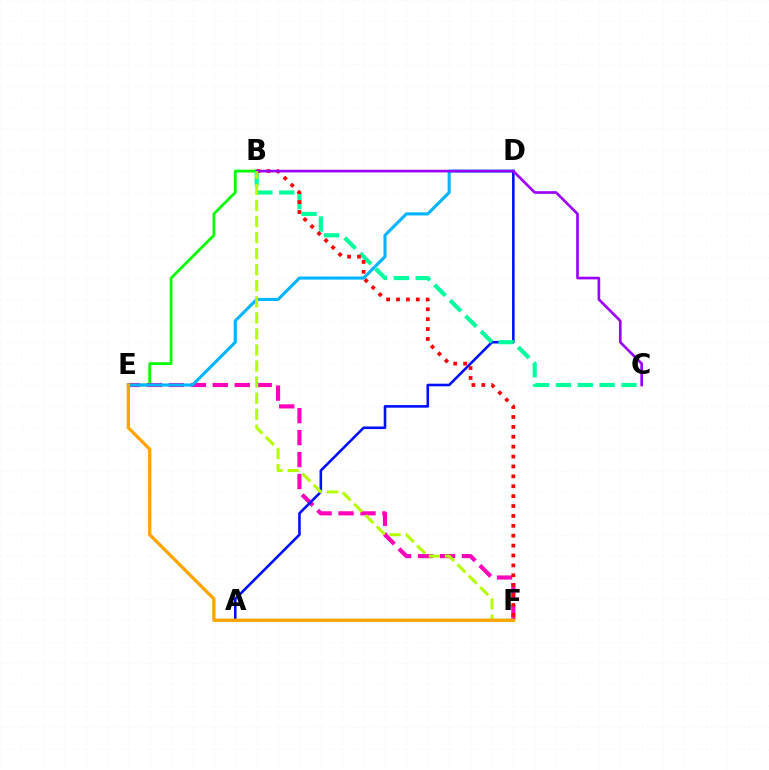{('B', 'E'): [{'color': '#08ff00', 'line_style': 'solid', 'thickness': 2.02}], ('E', 'F'): [{'color': '#ff00bd', 'line_style': 'dashed', 'thickness': 2.98}, {'color': '#ffa500', 'line_style': 'solid', 'thickness': 2.38}], ('D', 'E'): [{'color': '#00b5ff', 'line_style': 'solid', 'thickness': 2.23}], ('A', 'D'): [{'color': '#0010ff', 'line_style': 'solid', 'thickness': 1.87}], ('B', 'C'): [{'color': '#00ff9d', 'line_style': 'dashed', 'thickness': 2.97}, {'color': '#9b00ff', 'line_style': 'solid', 'thickness': 1.92}], ('B', 'F'): [{'color': '#ff0000', 'line_style': 'dotted', 'thickness': 2.69}, {'color': '#b3ff00', 'line_style': 'dashed', 'thickness': 2.18}]}